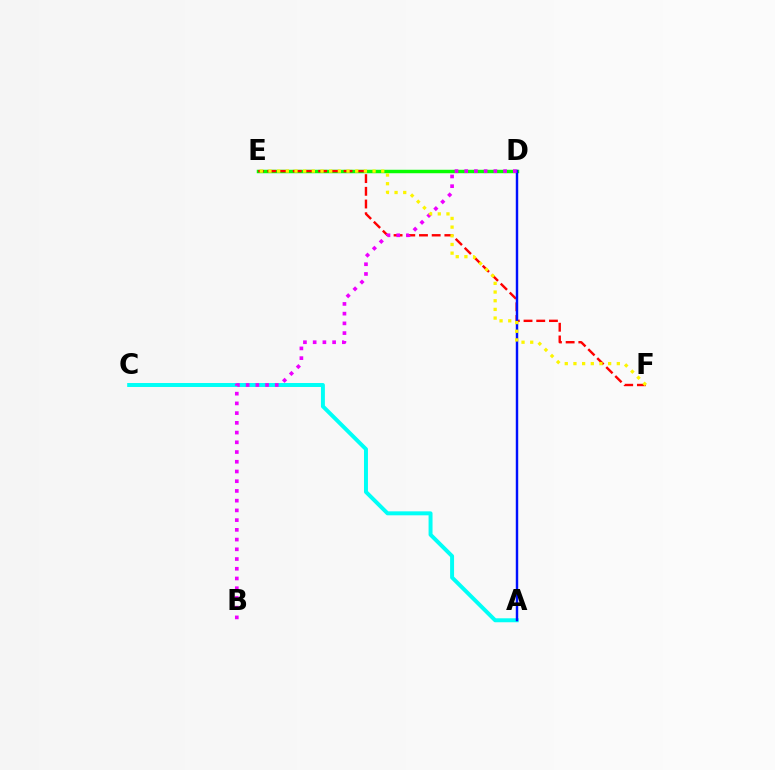{('A', 'C'): [{'color': '#00fff6', 'line_style': 'solid', 'thickness': 2.85}], ('D', 'E'): [{'color': '#08ff00', 'line_style': 'solid', 'thickness': 2.5}], ('E', 'F'): [{'color': '#ff0000', 'line_style': 'dashed', 'thickness': 1.73}, {'color': '#fcf500', 'line_style': 'dotted', 'thickness': 2.36}], ('A', 'D'): [{'color': '#0010ff', 'line_style': 'solid', 'thickness': 1.75}], ('B', 'D'): [{'color': '#ee00ff', 'line_style': 'dotted', 'thickness': 2.64}]}